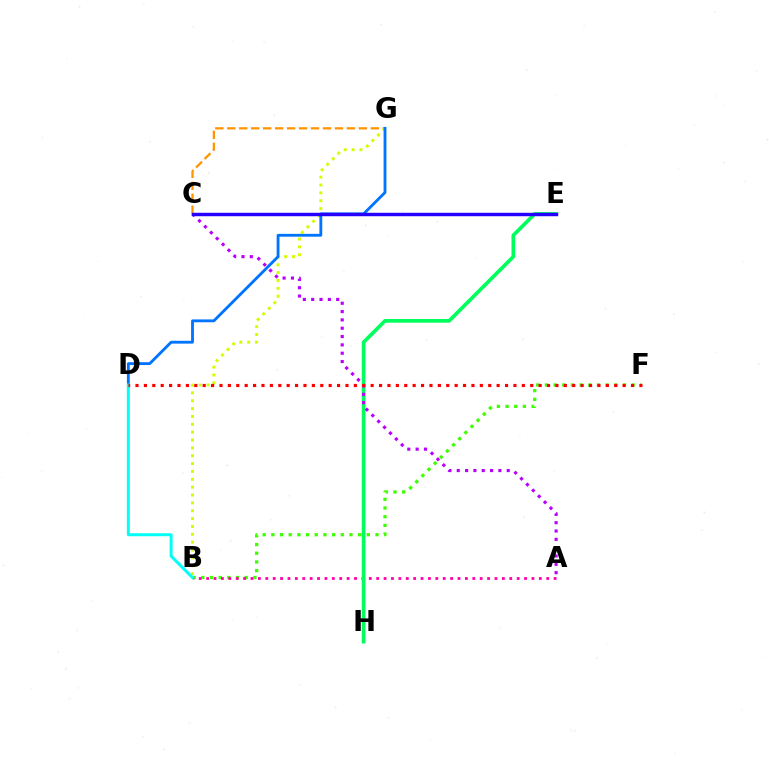{('B', 'F'): [{'color': '#3dff00', 'line_style': 'dotted', 'thickness': 2.36}], ('A', 'B'): [{'color': '#ff00ac', 'line_style': 'dotted', 'thickness': 2.01}], ('E', 'H'): [{'color': '#00ff5c', 'line_style': 'solid', 'thickness': 2.64}], ('C', 'G'): [{'color': '#ff9400', 'line_style': 'dashed', 'thickness': 1.62}], ('B', 'G'): [{'color': '#d1ff00', 'line_style': 'dotted', 'thickness': 2.14}], ('A', 'C'): [{'color': '#b900ff', 'line_style': 'dotted', 'thickness': 2.26}], ('D', 'G'): [{'color': '#0074ff', 'line_style': 'solid', 'thickness': 2.04}], ('C', 'E'): [{'color': '#2500ff', 'line_style': 'solid', 'thickness': 2.47}], ('B', 'D'): [{'color': '#00fff6', 'line_style': 'solid', 'thickness': 2.15}], ('D', 'F'): [{'color': '#ff0000', 'line_style': 'dotted', 'thickness': 2.28}]}